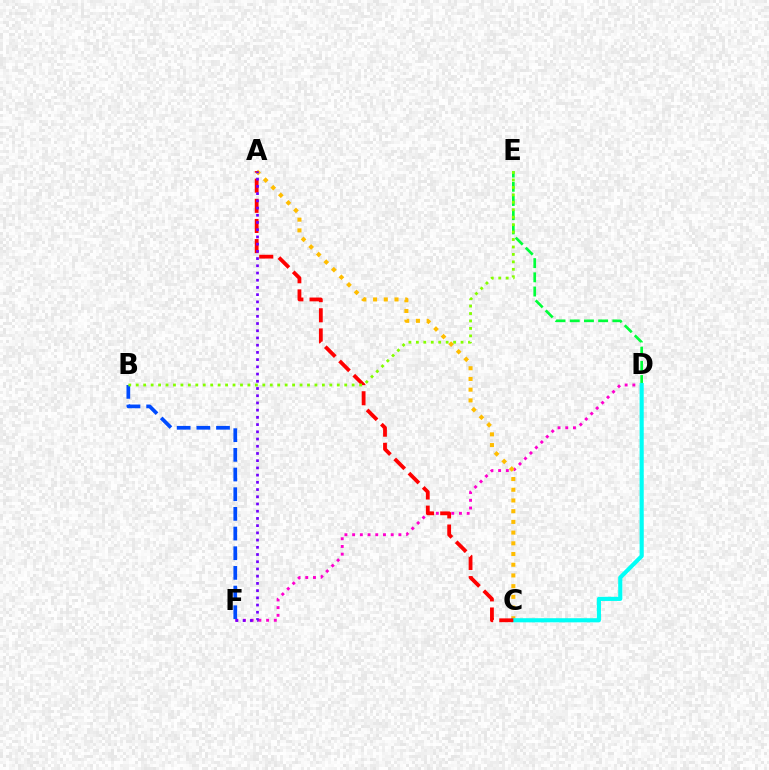{('D', 'F'): [{'color': '#ff00cf', 'line_style': 'dotted', 'thickness': 2.1}], ('B', 'F'): [{'color': '#004bff', 'line_style': 'dashed', 'thickness': 2.67}], ('D', 'E'): [{'color': '#00ff39', 'line_style': 'dashed', 'thickness': 1.93}], ('A', 'C'): [{'color': '#ffbd00', 'line_style': 'dotted', 'thickness': 2.91}, {'color': '#ff0000', 'line_style': 'dashed', 'thickness': 2.74}], ('C', 'D'): [{'color': '#00fff6', 'line_style': 'solid', 'thickness': 2.97}], ('B', 'E'): [{'color': '#84ff00', 'line_style': 'dotted', 'thickness': 2.02}], ('A', 'F'): [{'color': '#7200ff', 'line_style': 'dotted', 'thickness': 1.96}]}